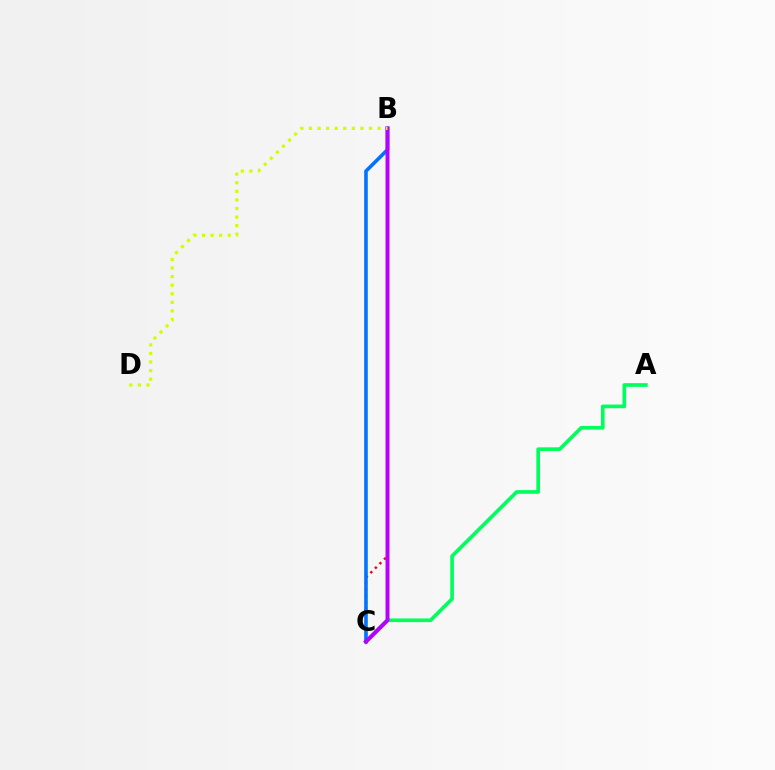{('A', 'C'): [{'color': '#00ff5c', 'line_style': 'solid', 'thickness': 2.65}], ('B', 'C'): [{'color': '#ff0000', 'line_style': 'dotted', 'thickness': 1.74}, {'color': '#0074ff', 'line_style': 'solid', 'thickness': 2.59}, {'color': '#b900ff', 'line_style': 'solid', 'thickness': 2.85}], ('B', 'D'): [{'color': '#d1ff00', 'line_style': 'dotted', 'thickness': 2.33}]}